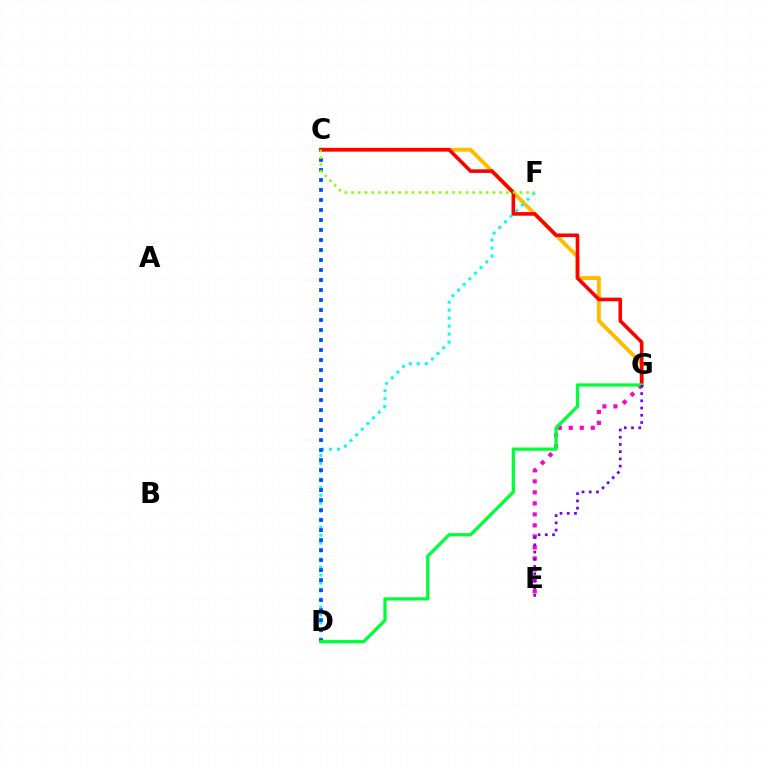{('C', 'G'): [{'color': '#ffbd00', 'line_style': 'solid', 'thickness': 2.82}, {'color': '#ff0000', 'line_style': 'solid', 'thickness': 2.6}], ('E', 'G'): [{'color': '#ff00cf', 'line_style': 'dotted', 'thickness': 2.99}, {'color': '#7200ff', 'line_style': 'dotted', 'thickness': 1.96}], ('D', 'F'): [{'color': '#00fff6', 'line_style': 'dotted', 'thickness': 2.17}], ('C', 'D'): [{'color': '#004bff', 'line_style': 'dotted', 'thickness': 2.72}], ('D', 'G'): [{'color': '#00ff39', 'line_style': 'solid', 'thickness': 2.34}], ('C', 'F'): [{'color': '#84ff00', 'line_style': 'dotted', 'thickness': 1.83}]}